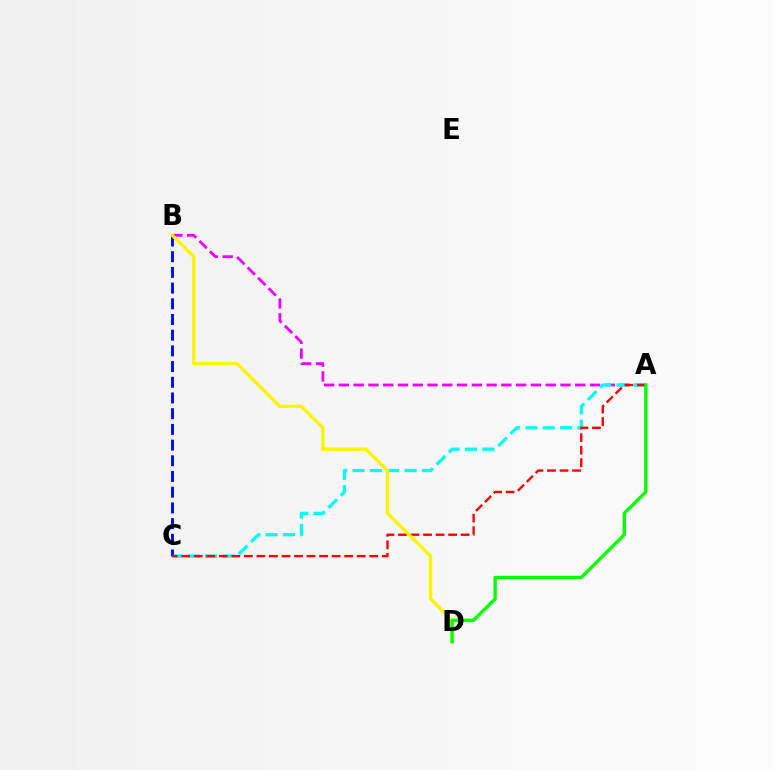{('A', 'B'): [{'color': '#ee00ff', 'line_style': 'dashed', 'thickness': 2.01}], ('A', 'C'): [{'color': '#00fff6', 'line_style': 'dashed', 'thickness': 2.35}, {'color': '#ff0000', 'line_style': 'dashed', 'thickness': 1.7}], ('B', 'C'): [{'color': '#0010ff', 'line_style': 'dashed', 'thickness': 2.13}], ('B', 'D'): [{'color': '#fcf500', 'line_style': 'solid', 'thickness': 2.4}], ('A', 'D'): [{'color': '#08ff00', 'line_style': 'solid', 'thickness': 2.42}]}